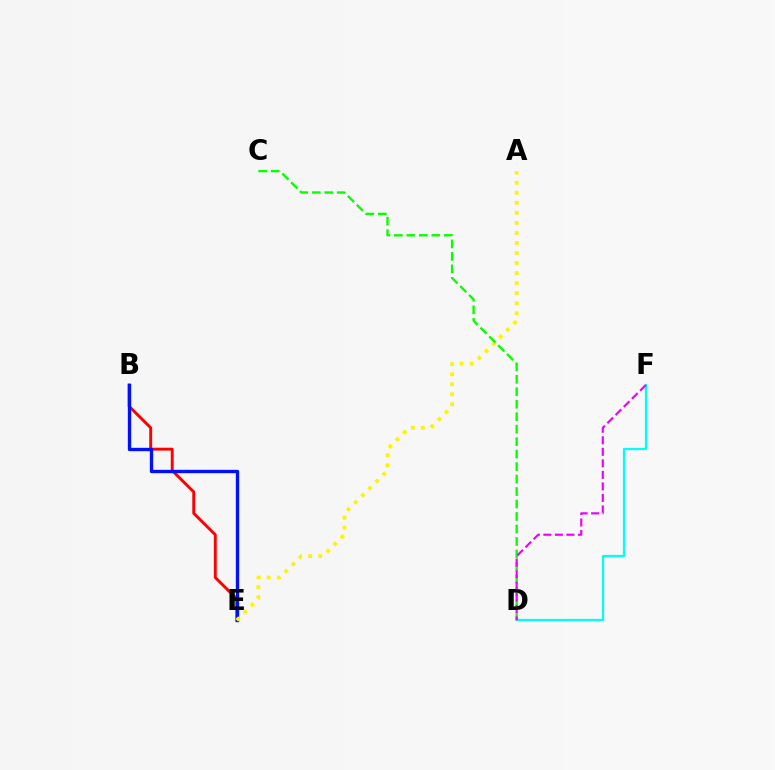{('B', 'E'): [{'color': '#ff0000', 'line_style': 'solid', 'thickness': 2.1}, {'color': '#0010ff', 'line_style': 'solid', 'thickness': 2.42}], ('D', 'F'): [{'color': '#00fff6', 'line_style': 'solid', 'thickness': 1.63}, {'color': '#ee00ff', 'line_style': 'dashed', 'thickness': 1.57}], ('A', 'E'): [{'color': '#fcf500', 'line_style': 'dotted', 'thickness': 2.73}], ('C', 'D'): [{'color': '#08ff00', 'line_style': 'dashed', 'thickness': 1.7}]}